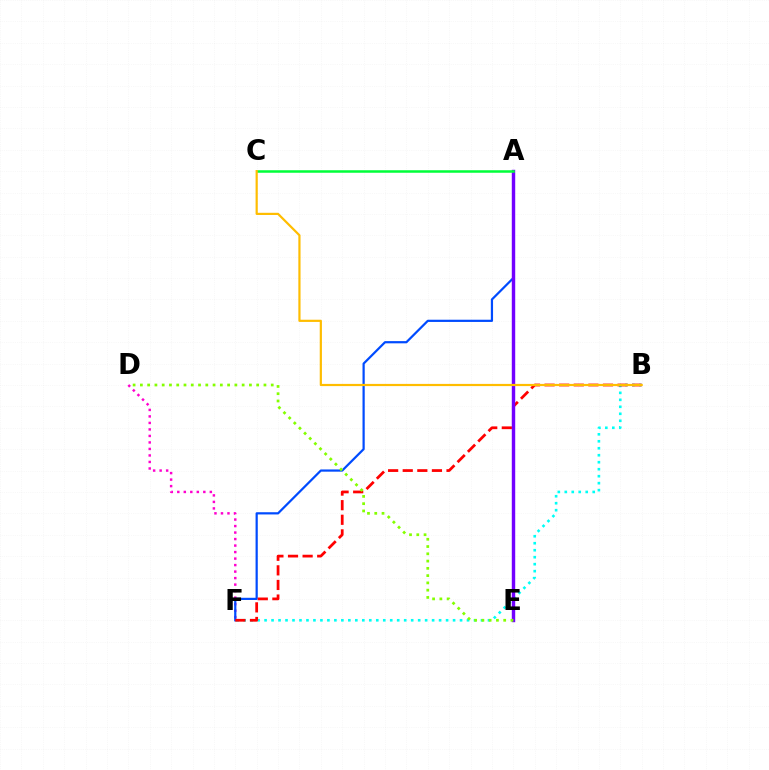{('D', 'F'): [{'color': '#ff00cf', 'line_style': 'dotted', 'thickness': 1.77}], ('B', 'F'): [{'color': '#00fff6', 'line_style': 'dotted', 'thickness': 1.9}, {'color': '#ff0000', 'line_style': 'dashed', 'thickness': 1.98}], ('A', 'F'): [{'color': '#004bff', 'line_style': 'solid', 'thickness': 1.59}], ('A', 'E'): [{'color': '#7200ff', 'line_style': 'solid', 'thickness': 2.47}], ('A', 'C'): [{'color': '#00ff39', 'line_style': 'solid', 'thickness': 1.81}], ('B', 'C'): [{'color': '#ffbd00', 'line_style': 'solid', 'thickness': 1.58}], ('D', 'E'): [{'color': '#84ff00', 'line_style': 'dotted', 'thickness': 1.98}]}